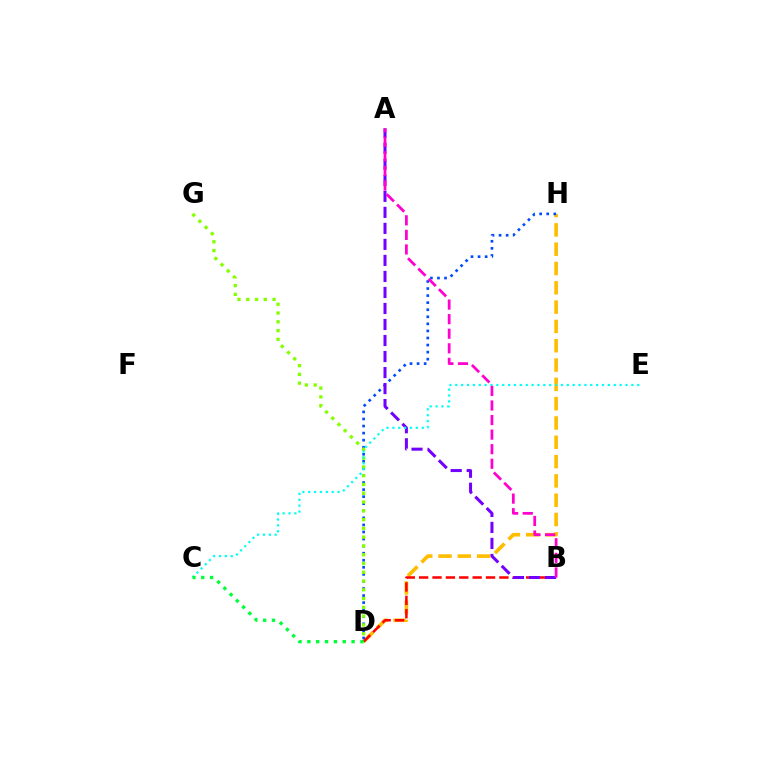{('D', 'H'): [{'color': '#ffbd00', 'line_style': 'dashed', 'thickness': 2.62}, {'color': '#004bff', 'line_style': 'dotted', 'thickness': 1.92}], ('D', 'G'): [{'color': '#84ff00', 'line_style': 'dotted', 'thickness': 2.38}], ('B', 'D'): [{'color': '#ff0000', 'line_style': 'dashed', 'thickness': 1.82}], ('A', 'B'): [{'color': '#7200ff', 'line_style': 'dashed', 'thickness': 2.18}, {'color': '#ff00cf', 'line_style': 'dashed', 'thickness': 1.98}], ('C', 'E'): [{'color': '#00fff6', 'line_style': 'dotted', 'thickness': 1.59}], ('C', 'D'): [{'color': '#00ff39', 'line_style': 'dotted', 'thickness': 2.4}]}